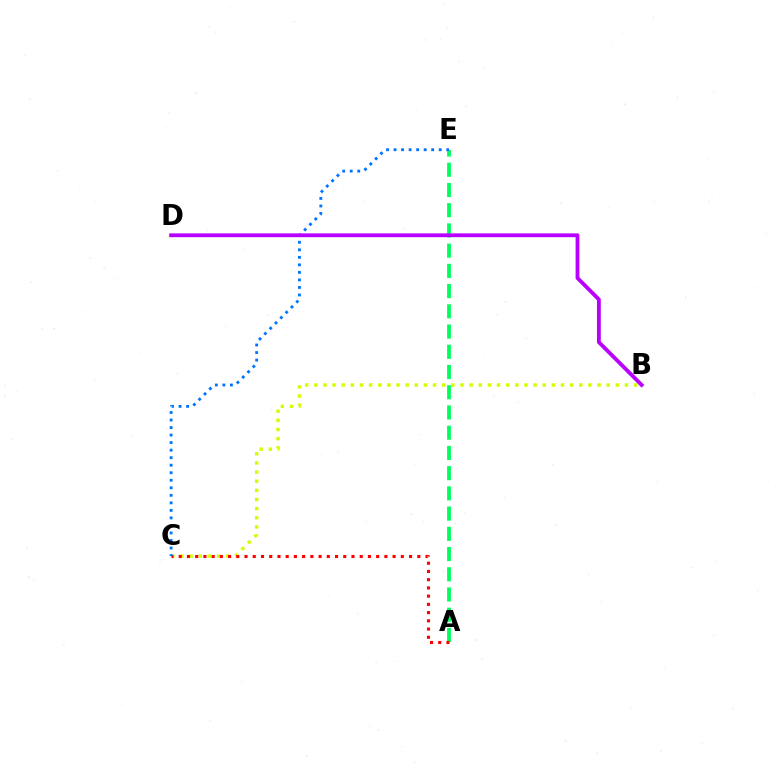{('B', 'C'): [{'color': '#d1ff00', 'line_style': 'dotted', 'thickness': 2.48}], ('A', 'E'): [{'color': '#00ff5c', 'line_style': 'dashed', 'thickness': 2.75}], ('A', 'C'): [{'color': '#ff0000', 'line_style': 'dotted', 'thickness': 2.24}], ('C', 'E'): [{'color': '#0074ff', 'line_style': 'dotted', 'thickness': 2.05}], ('B', 'D'): [{'color': '#b900ff', 'line_style': 'solid', 'thickness': 2.75}]}